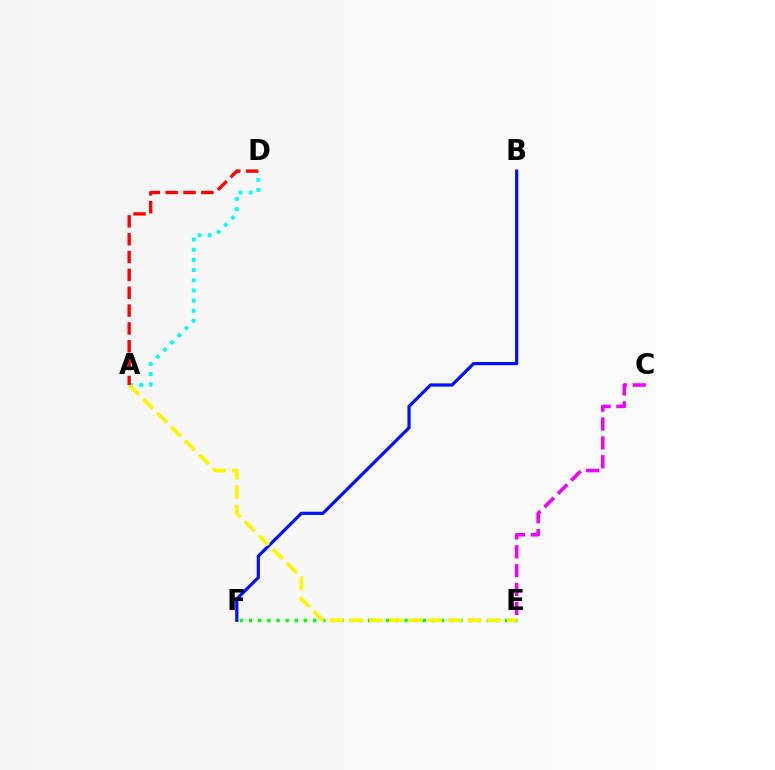{('C', 'E'): [{'color': '#ee00ff', 'line_style': 'dashed', 'thickness': 2.56}], ('A', 'D'): [{'color': '#00fff6', 'line_style': 'dotted', 'thickness': 2.76}, {'color': '#ff0000', 'line_style': 'dashed', 'thickness': 2.42}], ('E', 'F'): [{'color': '#08ff00', 'line_style': 'dotted', 'thickness': 2.48}], ('B', 'F'): [{'color': '#0010ff', 'line_style': 'solid', 'thickness': 2.3}], ('A', 'E'): [{'color': '#fcf500', 'line_style': 'dashed', 'thickness': 2.68}]}